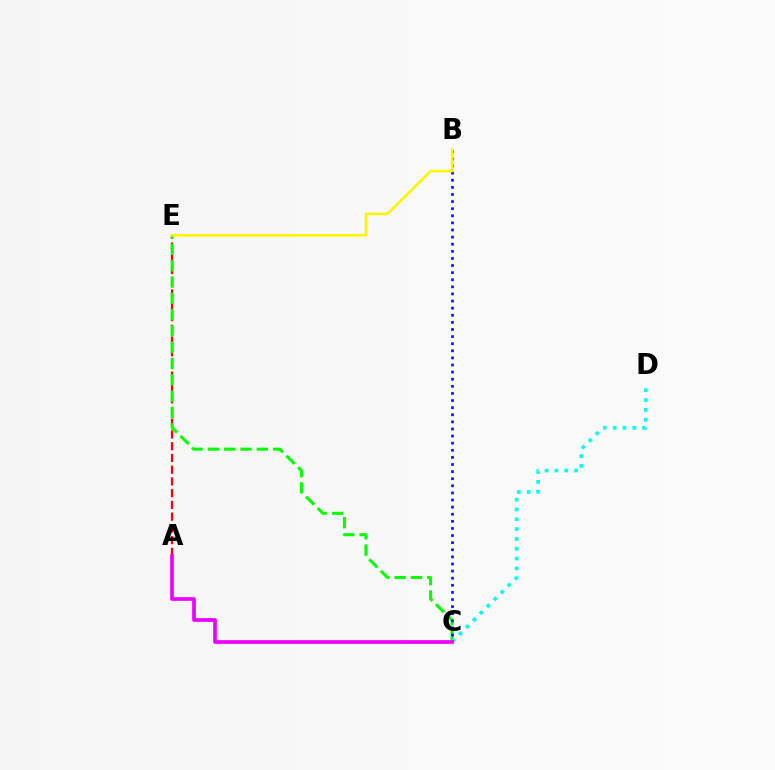{('A', 'E'): [{'color': '#ff0000', 'line_style': 'dashed', 'thickness': 1.6}], ('C', 'E'): [{'color': '#08ff00', 'line_style': 'dashed', 'thickness': 2.22}], ('C', 'D'): [{'color': '#00fff6', 'line_style': 'dotted', 'thickness': 2.67}], ('B', 'C'): [{'color': '#0010ff', 'line_style': 'dotted', 'thickness': 1.93}], ('B', 'E'): [{'color': '#fcf500', 'line_style': 'solid', 'thickness': 1.88}], ('A', 'C'): [{'color': '#ee00ff', 'line_style': 'solid', 'thickness': 2.66}]}